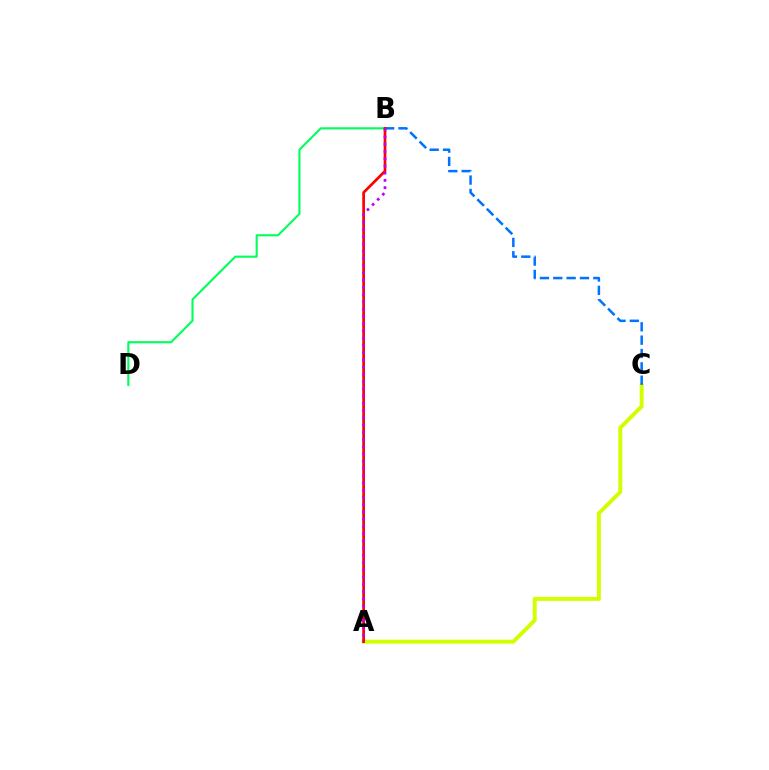{('B', 'D'): [{'color': '#00ff5c', 'line_style': 'solid', 'thickness': 1.52}], ('A', 'C'): [{'color': '#d1ff00', 'line_style': 'solid', 'thickness': 2.83}], ('B', 'C'): [{'color': '#0074ff', 'line_style': 'dashed', 'thickness': 1.81}], ('A', 'B'): [{'color': '#ff0000', 'line_style': 'solid', 'thickness': 1.95}, {'color': '#b900ff', 'line_style': 'dotted', 'thickness': 1.97}]}